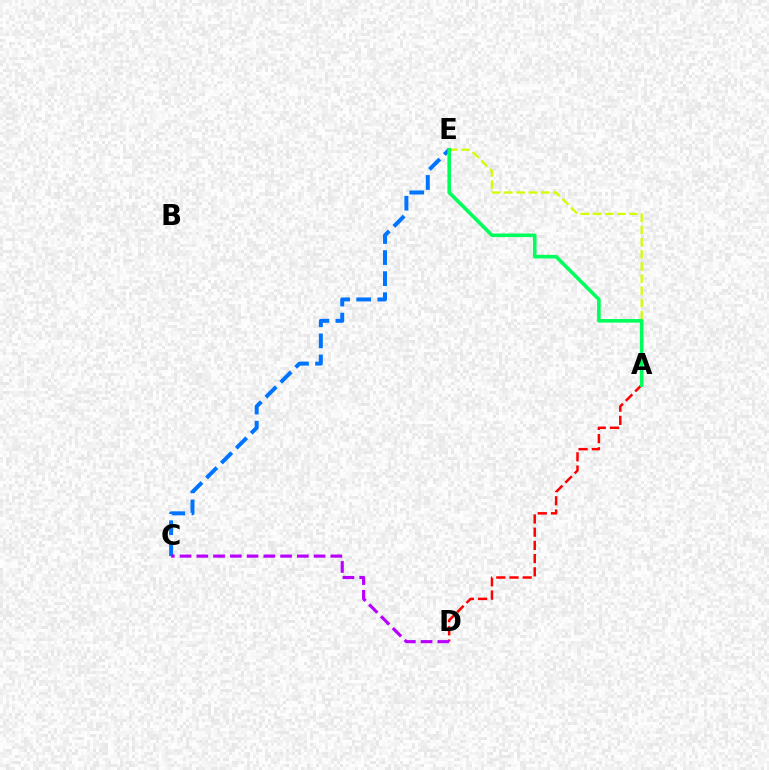{('C', 'E'): [{'color': '#0074ff', 'line_style': 'dashed', 'thickness': 2.86}], ('A', 'D'): [{'color': '#ff0000', 'line_style': 'dashed', 'thickness': 1.79}], ('C', 'D'): [{'color': '#b900ff', 'line_style': 'dashed', 'thickness': 2.28}], ('A', 'E'): [{'color': '#d1ff00', 'line_style': 'dashed', 'thickness': 1.65}, {'color': '#00ff5c', 'line_style': 'solid', 'thickness': 2.58}]}